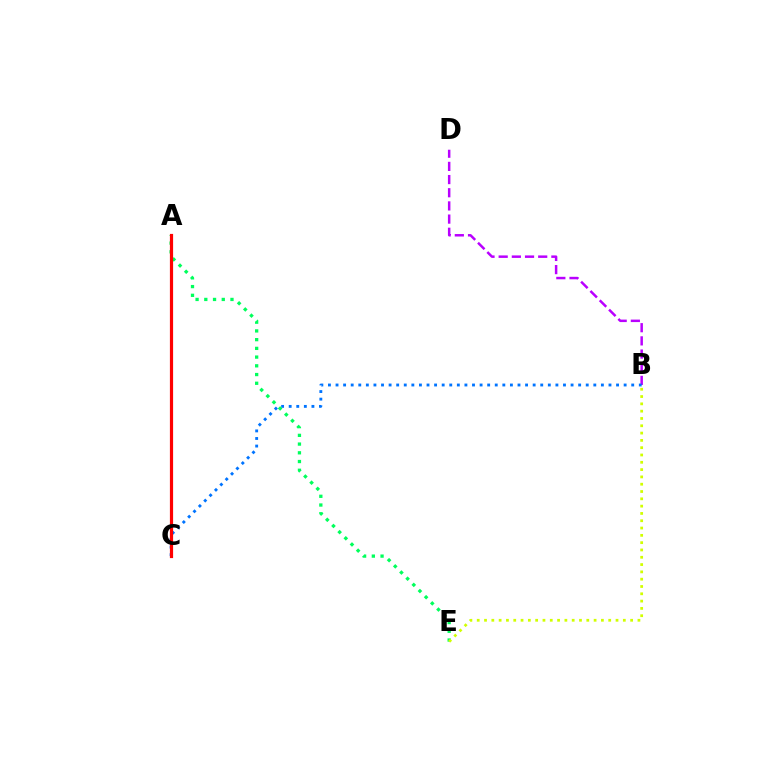{('B', 'D'): [{'color': '#b900ff', 'line_style': 'dashed', 'thickness': 1.79}], ('B', 'C'): [{'color': '#0074ff', 'line_style': 'dotted', 'thickness': 2.06}], ('A', 'E'): [{'color': '#00ff5c', 'line_style': 'dotted', 'thickness': 2.37}], ('B', 'E'): [{'color': '#d1ff00', 'line_style': 'dotted', 'thickness': 1.98}], ('A', 'C'): [{'color': '#ff0000', 'line_style': 'solid', 'thickness': 2.3}]}